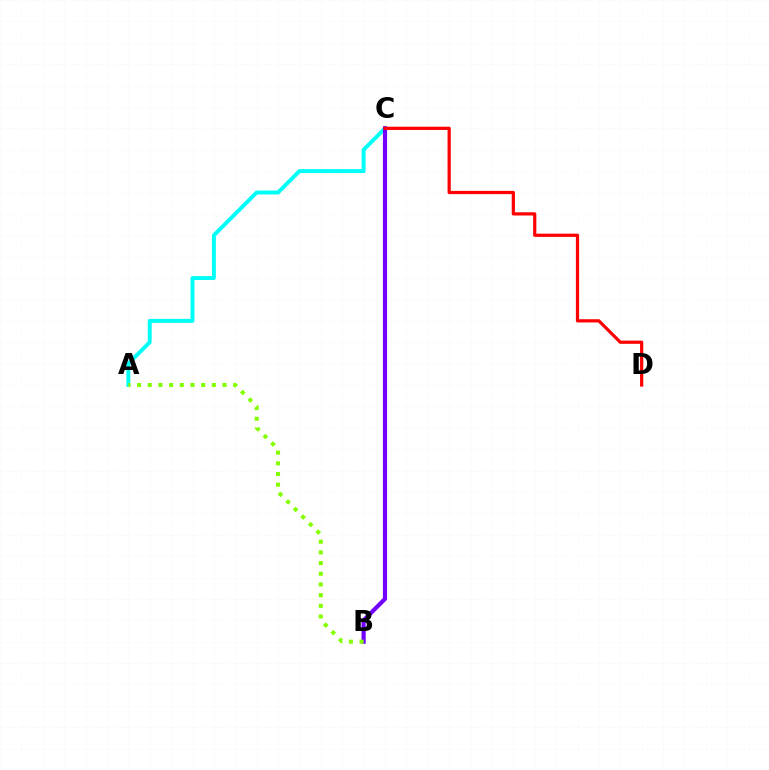{('A', 'C'): [{'color': '#00fff6', 'line_style': 'solid', 'thickness': 2.83}], ('B', 'C'): [{'color': '#7200ff', 'line_style': 'solid', 'thickness': 3.0}], ('C', 'D'): [{'color': '#ff0000', 'line_style': 'solid', 'thickness': 2.32}], ('A', 'B'): [{'color': '#84ff00', 'line_style': 'dotted', 'thickness': 2.9}]}